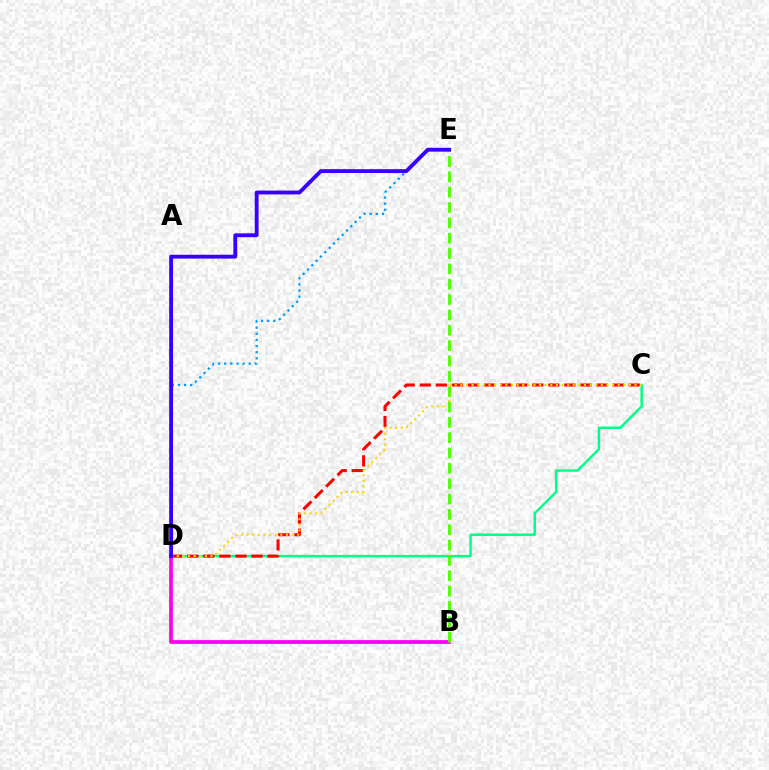{('C', 'D'): [{'color': '#00ff86', 'line_style': 'solid', 'thickness': 1.76}, {'color': '#ff0000', 'line_style': 'dashed', 'thickness': 2.18}, {'color': '#ffd500', 'line_style': 'dotted', 'thickness': 1.53}], ('B', 'D'): [{'color': '#ff00ed', 'line_style': 'solid', 'thickness': 2.68}], ('D', 'E'): [{'color': '#009eff', 'line_style': 'dotted', 'thickness': 1.66}, {'color': '#3700ff', 'line_style': 'solid', 'thickness': 2.78}], ('B', 'E'): [{'color': '#4fff00', 'line_style': 'dashed', 'thickness': 2.08}]}